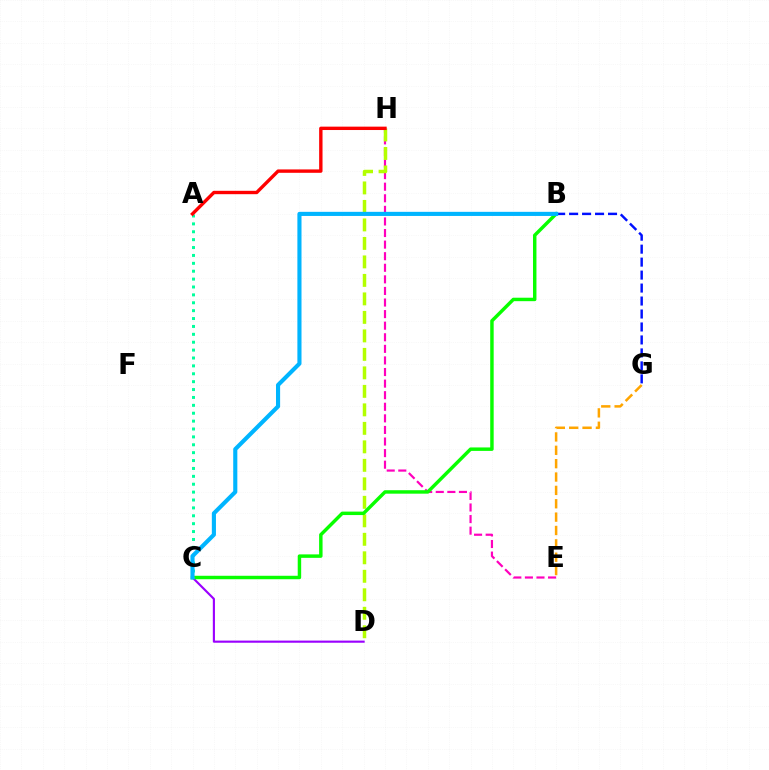{('B', 'G'): [{'color': '#0010ff', 'line_style': 'dashed', 'thickness': 1.76}], ('C', 'D'): [{'color': '#9b00ff', 'line_style': 'solid', 'thickness': 1.54}], ('E', 'H'): [{'color': '#ff00bd', 'line_style': 'dashed', 'thickness': 1.57}], ('D', 'H'): [{'color': '#b3ff00', 'line_style': 'dashed', 'thickness': 2.51}], ('B', 'C'): [{'color': '#08ff00', 'line_style': 'solid', 'thickness': 2.49}, {'color': '#00b5ff', 'line_style': 'solid', 'thickness': 2.96}], ('A', 'C'): [{'color': '#00ff9d', 'line_style': 'dotted', 'thickness': 2.14}], ('A', 'H'): [{'color': '#ff0000', 'line_style': 'solid', 'thickness': 2.43}], ('E', 'G'): [{'color': '#ffa500', 'line_style': 'dashed', 'thickness': 1.82}]}